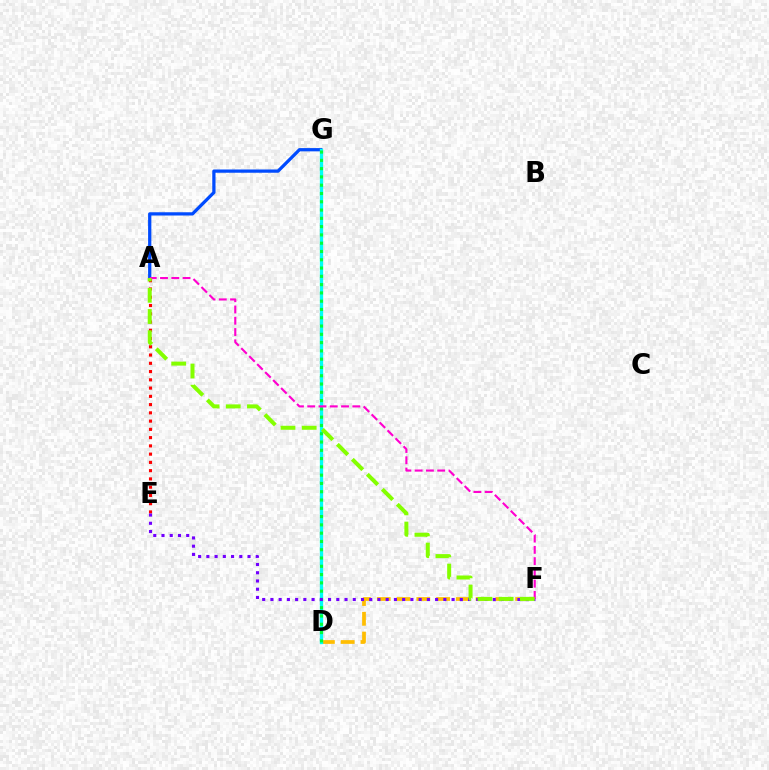{('A', 'G'): [{'color': '#004bff', 'line_style': 'solid', 'thickness': 2.34}], ('A', 'E'): [{'color': '#ff0000', 'line_style': 'dotted', 'thickness': 2.24}], ('D', 'F'): [{'color': '#ffbd00', 'line_style': 'dashed', 'thickness': 2.69}], ('D', 'G'): [{'color': '#00fff6', 'line_style': 'solid', 'thickness': 2.38}, {'color': '#00ff39', 'line_style': 'dotted', 'thickness': 2.25}], ('E', 'F'): [{'color': '#7200ff', 'line_style': 'dotted', 'thickness': 2.24}], ('A', 'F'): [{'color': '#ff00cf', 'line_style': 'dashed', 'thickness': 1.53}, {'color': '#84ff00', 'line_style': 'dashed', 'thickness': 2.88}]}